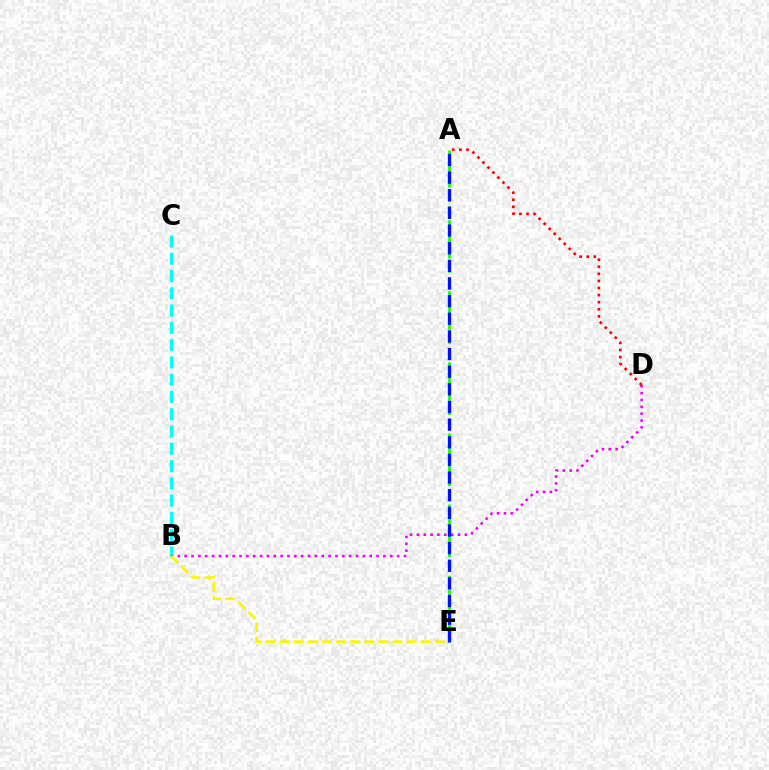{('B', 'C'): [{'color': '#00fff6', 'line_style': 'dashed', 'thickness': 2.35}], ('A', 'E'): [{'color': '#08ff00', 'line_style': 'dashed', 'thickness': 1.93}, {'color': '#0010ff', 'line_style': 'dashed', 'thickness': 2.4}], ('B', 'D'): [{'color': '#ee00ff', 'line_style': 'dotted', 'thickness': 1.86}], ('B', 'E'): [{'color': '#fcf500', 'line_style': 'dashed', 'thickness': 1.92}], ('A', 'D'): [{'color': '#ff0000', 'line_style': 'dotted', 'thickness': 1.92}]}